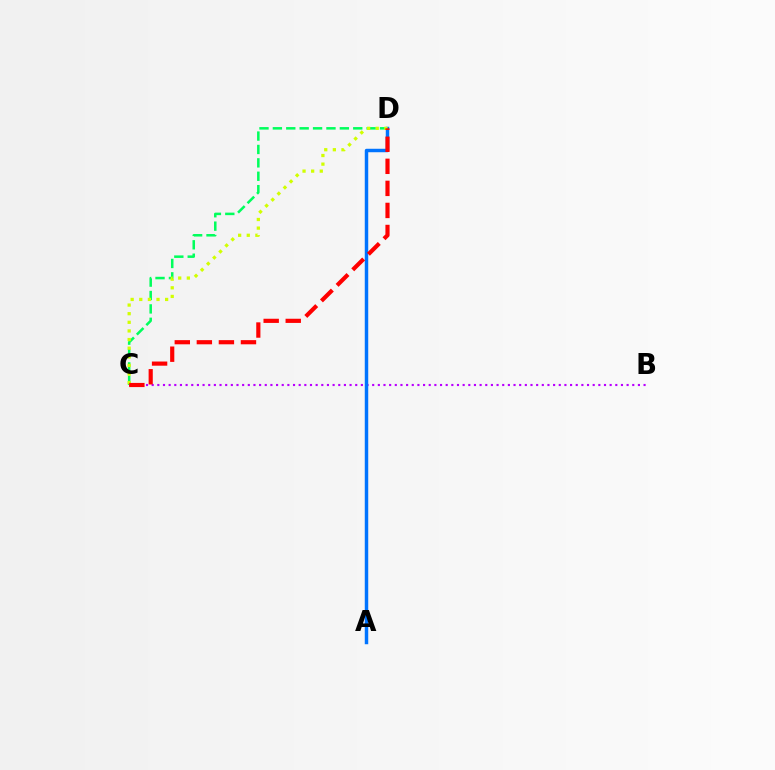{('B', 'C'): [{'color': '#b900ff', 'line_style': 'dotted', 'thickness': 1.54}], ('A', 'D'): [{'color': '#0074ff', 'line_style': 'solid', 'thickness': 2.49}], ('C', 'D'): [{'color': '#00ff5c', 'line_style': 'dashed', 'thickness': 1.82}, {'color': '#d1ff00', 'line_style': 'dotted', 'thickness': 2.34}, {'color': '#ff0000', 'line_style': 'dashed', 'thickness': 3.0}]}